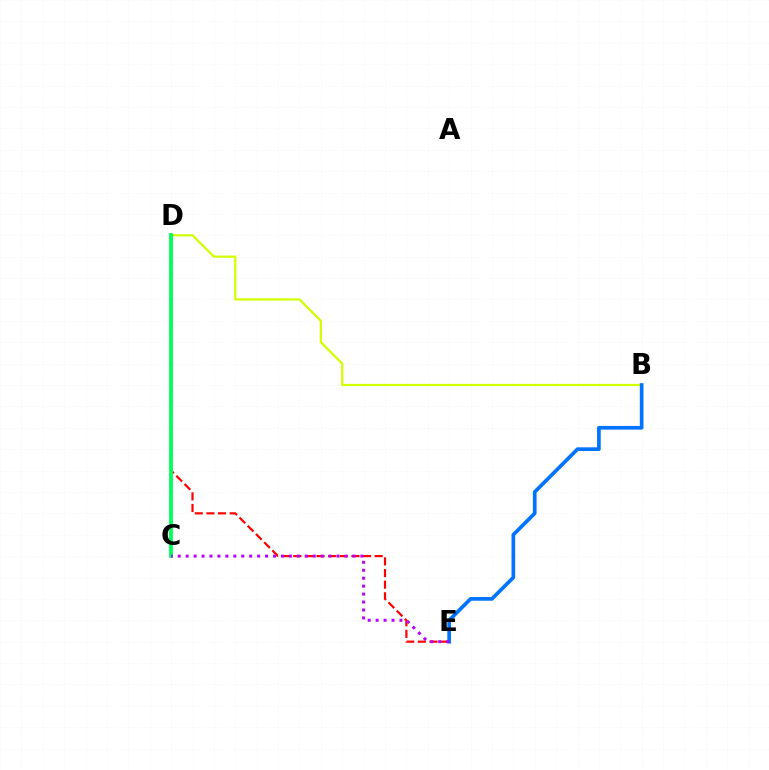{('B', 'D'): [{'color': '#d1ff00', 'line_style': 'solid', 'thickness': 1.61}], ('D', 'E'): [{'color': '#ff0000', 'line_style': 'dashed', 'thickness': 1.58}], ('C', 'D'): [{'color': '#00ff5c', 'line_style': 'solid', 'thickness': 2.75}], ('B', 'E'): [{'color': '#0074ff', 'line_style': 'solid', 'thickness': 2.66}], ('C', 'E'): [{'color': '#b900ff', 'line_style': 'dotted', 'thickness': 2.16}]}